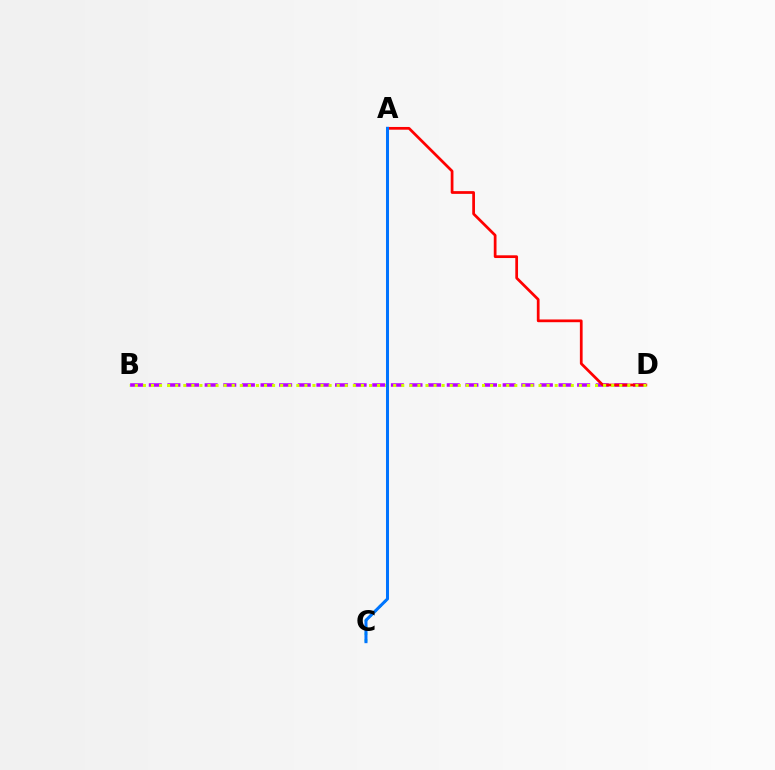{('B', 'D'): [{'color': '#b900ff', 'line_style': 'dashed', 'thickness': 2.53}, {'color': '#d1ff00', 'line_style': 'dotted', 'thickness': 2.19}], ('A', 'D'): [{'color': '#ff0000', 'line_style': 'solid', 'thickness': 1.97}], ('A', 'C'): [{'color': '#00ff5c', 'line_style': 'dotted', 'thickness': 1.82}, {'color': '#0074ff', 'line_style': 'solid', 'thickness': 2.17}]}